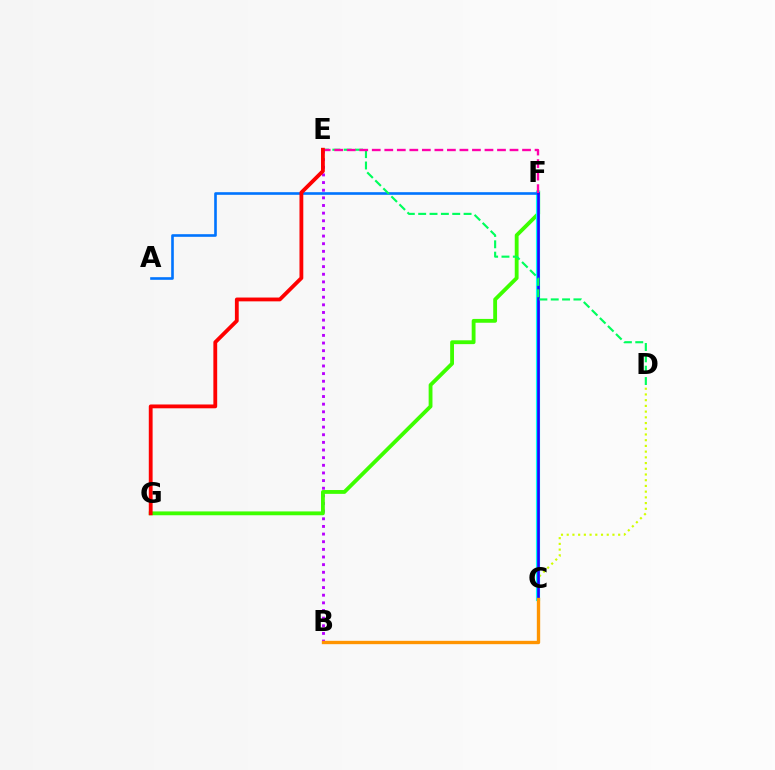{('B', 'E'): [{'color': '#b900ff', 'line_style': 'dotted', 'thickness': 2.08}], ('F', 'G'): [{'color': '#3dff00', 'line_style': 'solid', 'thickness': 2.76}], ('C', 'D'): [{'color': '#d1ff00', 'line_style': 'dotted', 'thickness': 1.55}], ('C', 'F'): [{'color': '#00fff6', 'line_style': 'solid', 'thickness': 2.99}, {'color': '#2500ff', 'line_style': 'solid', 'thickness': 1.89}], ('A', 'F'): [{'color': '#0074ff', 'line_style': 'solid', 'thickness': 1.89}], ('D', 'E'): [{'color': '#00ff5c', 'line_style': 'dashed', 'thickness': 1.54}], ('E', 'F'): [{'color': '#ff00ac', 'line_style': 'dashed', 'thickness': 1.7}], ('B', 'C'): [{'color': '#ff9400', 'line_style': 'solid', 'thickness': 2.42}], ('E', 'G'): [{'color': '#ff0000', 'line_style': 'solid', 'thickness': 2.75}]}